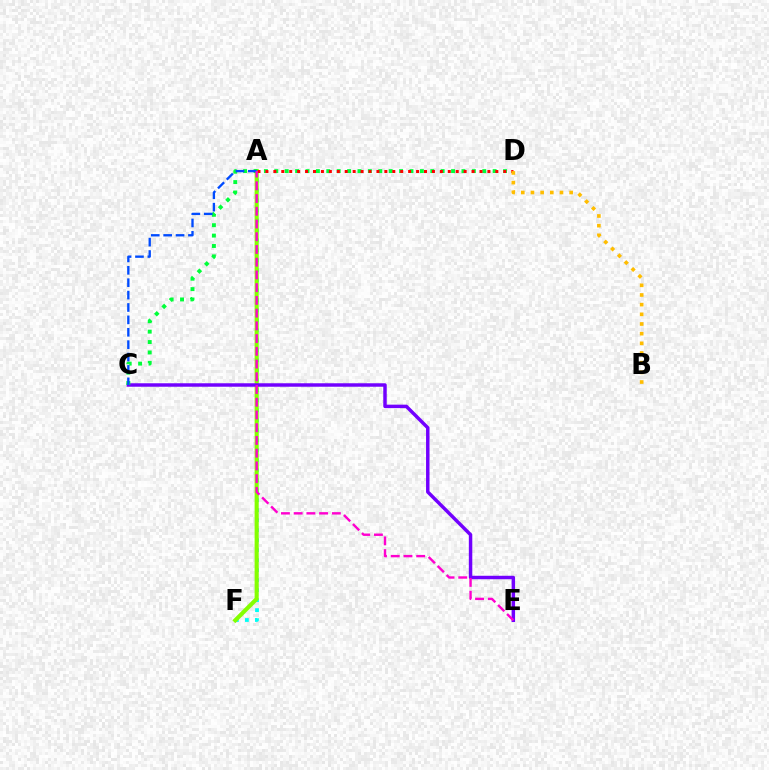{('A', 'F'): [{'color': '#00fff6', 'line_style': 'dotted', 'thickness': 2.72}, {'color': '#84ff00', 'line_style': 'solid', 'thickness': 2.95}], ('C', 'E'): [{'color': '#7200ff', 'line_style': 'solid', 'thickness': 2.49}], ('C', 'D'): [{'color': '#00ff39', 'line_style': 'dotted', 'thickness': 2.82}], ('A', 'D'): [{'color': '#ff0000', 'line_style': 'dotted', 'thickness': 2.15}], ('A', 'C'): [{'color': '#004bff', 'line_style': 'dashed', 'thickness': 1.68}], ('A', 'E'): [{'color': '#ff00cf', 'line_style': 'dashed', 'thickness': 1.73}], ('B', 'D'): [{'color': '#ffbd00', 'line_style': 'dotted', 'thickness': 2.63}]}